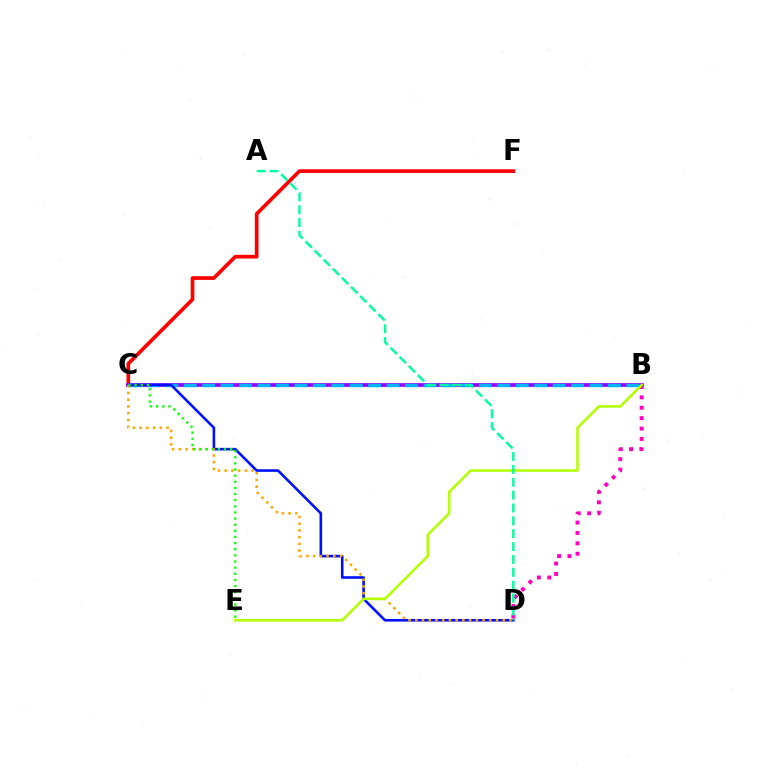{('C', 'F'): [{'color': '#ff0000', 'line_style': 'solid', 'thickness': 2.65}], ('B', 'C'): [{'color': '#9b00ff', 'line_style': 'solid', 'thickness': 2.71}, {'color': '#00b5ff', 'line_style': 'dashed', 'thickness': 2.51}], ('C', 'D'): [{'color': '#0010ff', 'line_style': 'solid', 'thickness': 1.87}, {'color': '#ffa500', 'line_style': 'dotted', 'thickness': 1.83}], ('B', 'D'): [{'color': '#ff00bd', 'line_style': 'dotted', 'thickness': 2.83}], ('B', 'E'): [{'color': '#b3ff00', 'line_style': 'solid', 'thickness': 1.84}], ('A', 'D'): [{'color': '#00ff9d', 'line_style': 'dashed', 'thickness': 1.75}], ('C', 'E'): [{'color': '#08ff00', 'line_style': 'dotted', 'thickness': 1.67}]}